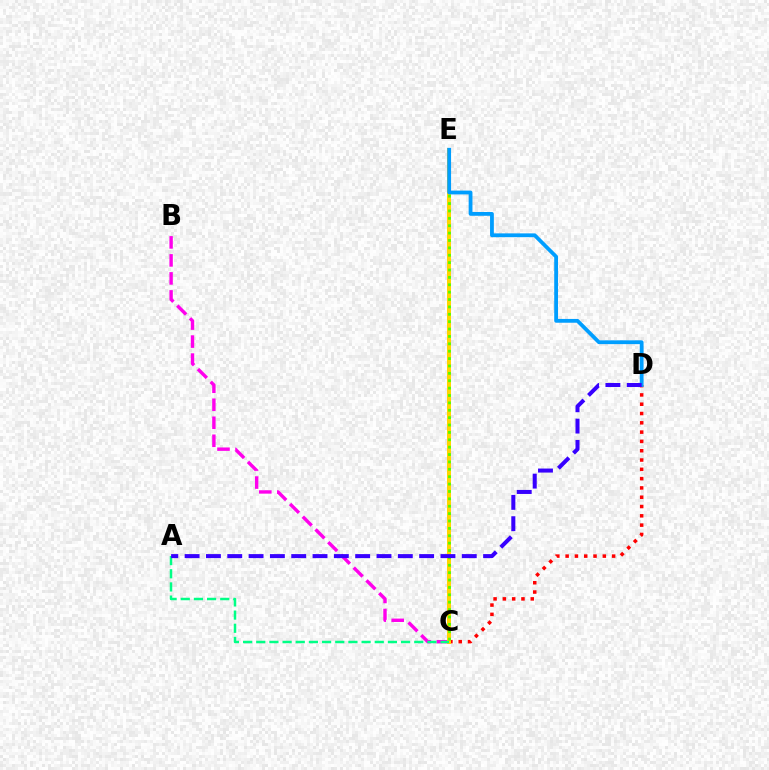{('C', 'D'): [{'color': '#ff0000', 'line_style': 'dotted', 'thickness': 2.53}], ('B', 'C'): [{'color': '#ff00ed', 'line_style': 'dashed', 'thickness': 2.45}], ('C', 'E'): [{'color': '#ffd500', 'line_style': 'solid', 'thickness': 2.89}, {'color': '#4fff00', 'line_style': 'dotted', 'thickness': 2.01}], ('A', 'C'): [{'color': '#00ff86', 'line_style': 'dashed', 'thickness': 1.79}], ('D', 'E'): [{'color': '#009eff', 'line_style': 'solid', 'thickness': 2.73}], ('A', 'D'): [{'color': '#3700ff', 'line_style': 'dashed', 'thickness': 2.9}]}